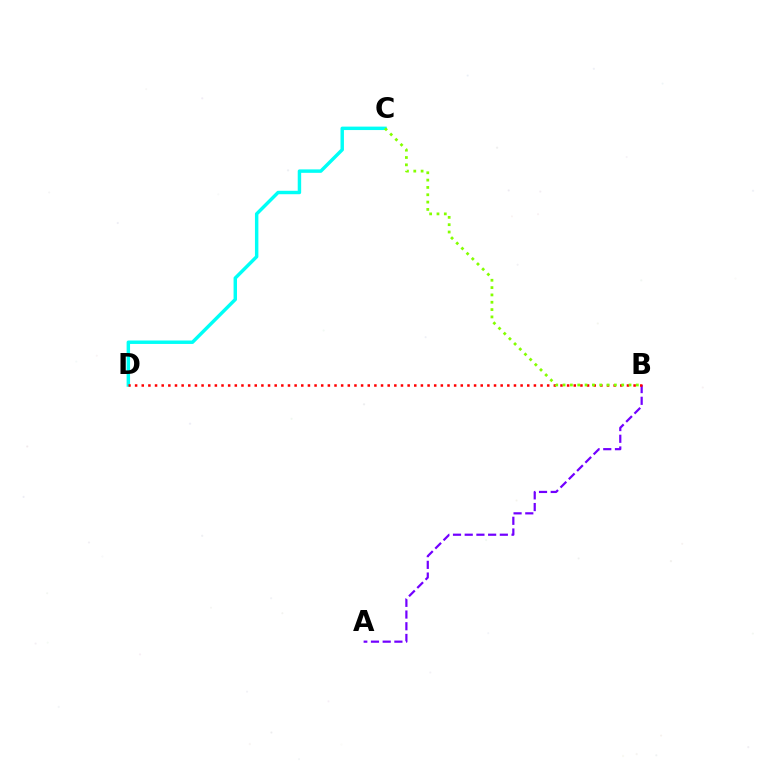{('C', 'D'): [{'color': '#00fff6', 'line_style': 'solid', 'thickness': 2.48}], ('A', 'B'): [{'color': '#7200ff', 'line_style': 'dashed', 'thickness': 1.59}], ('B', 'D'): [{'color': '#ff0000', 'line_style': 'dotted', 'thickness': 1.81}], ('B', 'C'): [{'color': '#84ff00', 'line_style': 'dotted', 'thickness': 1.99}]}